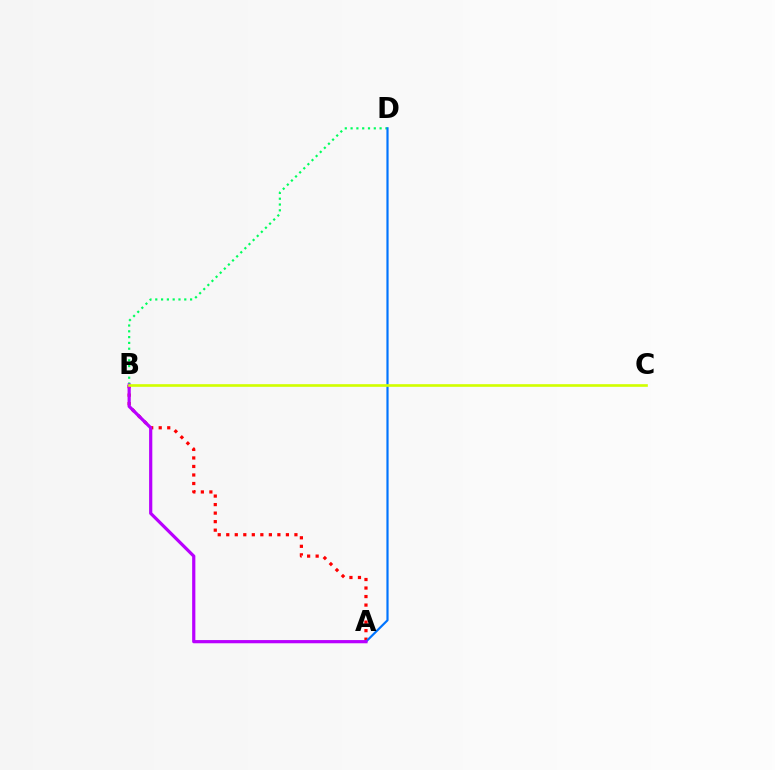{('A', 'B'): [{'color': '#ff0000', 'line_style': 'dotted', 'thickness': 2.32}, {'color': '#b900ff', 'line_style': 'solid', 'thickness': 2.31}], ('B', 'D'): [{'color': '#00ff5c', 'line_style': 'dotted', 'thickness': 1.58}], ('A', 'D'): [{'color': '#0074ff', 'line_style': 'solid', 'thickness': 1.57}], ('B', 'C'): [{'color': '#d1ff00', 'line_style': 'solid', 'thickness': 1.9}]}